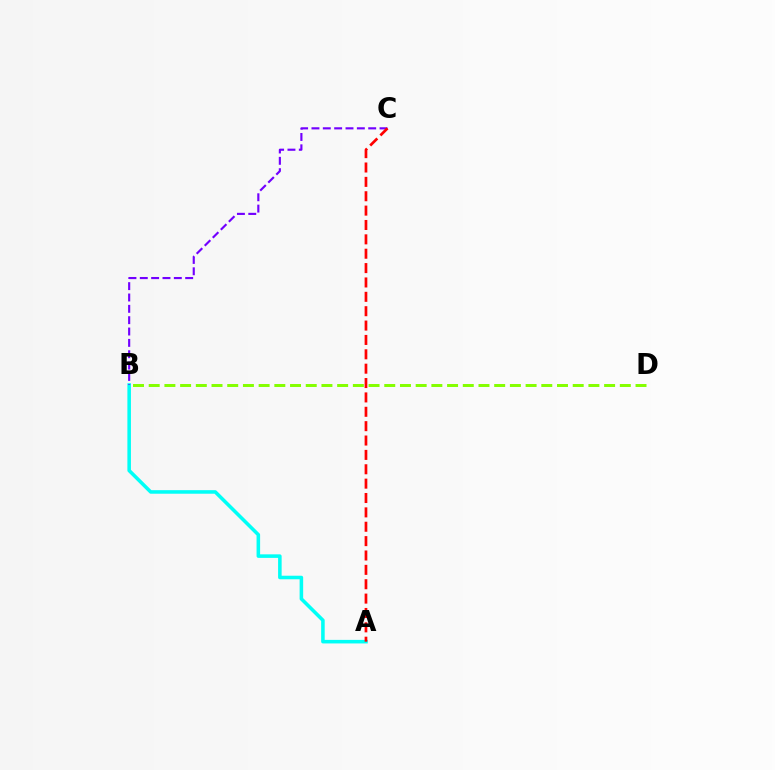{('A', 'B'): [{'color': '#00fff6', 'line_style': 'solid', 'thickness': 2.56}], ('B', 'C'): [{'color': '#7200ff', 'line_style': 'dashed', 'thickness': 1.54}], ('B', 'D'): [{'color': '#84ff00', 'line_style': 'dashed', 'thickness': 2.13}], ('A', 'C'): [{'color': '#ff0000', 'line_style': 'dashed', 'thickness': 1.95}]}